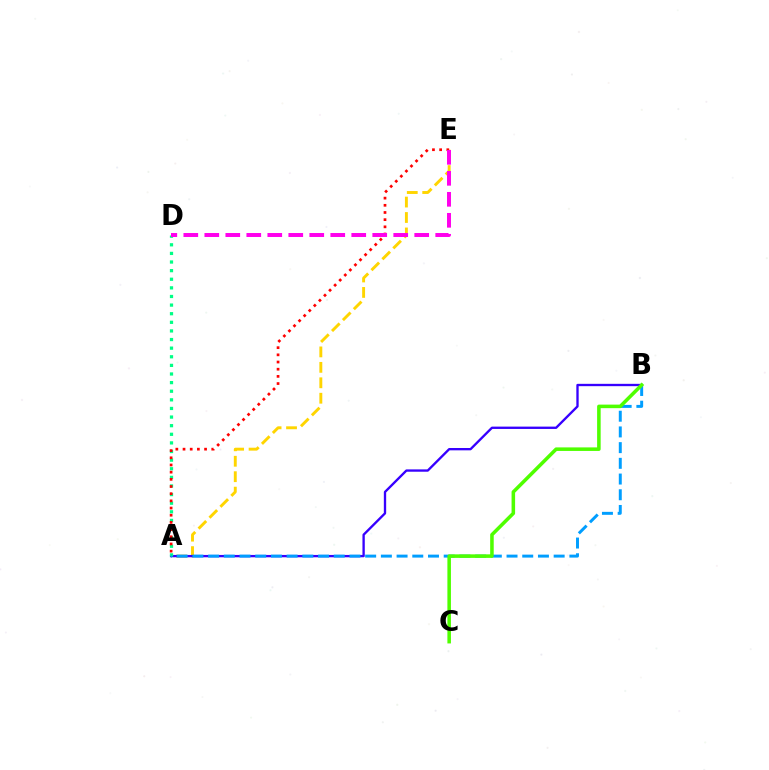{('A', 'E'): [{'color': '#ffd500', 'line_style': 'dashed', 'thickness': 2.1}, {'color': '#ff0000', 'line_style': 'dotted', 'thickness': 1.95}], ('A', 'B'): [{'color': '#3700ff', 'line_style': 'solid', 'thickness': 1.68}, {'color': '#009eff', 'line_style': 'dashed', 'thickness': 2.13}], ('A', 'D'): [{'color': '#00ff86', 'line_style': 'dotted', 'thickness': 2.34}], ('B', 'C'): [{'color': '#4fff00', 'line_style': 'solid', 'thickness': 2.55}], ('D', 'E'): [{'color': '#ff00ed', 'line_style': 'dashed', 'thickness': 2.85}]}